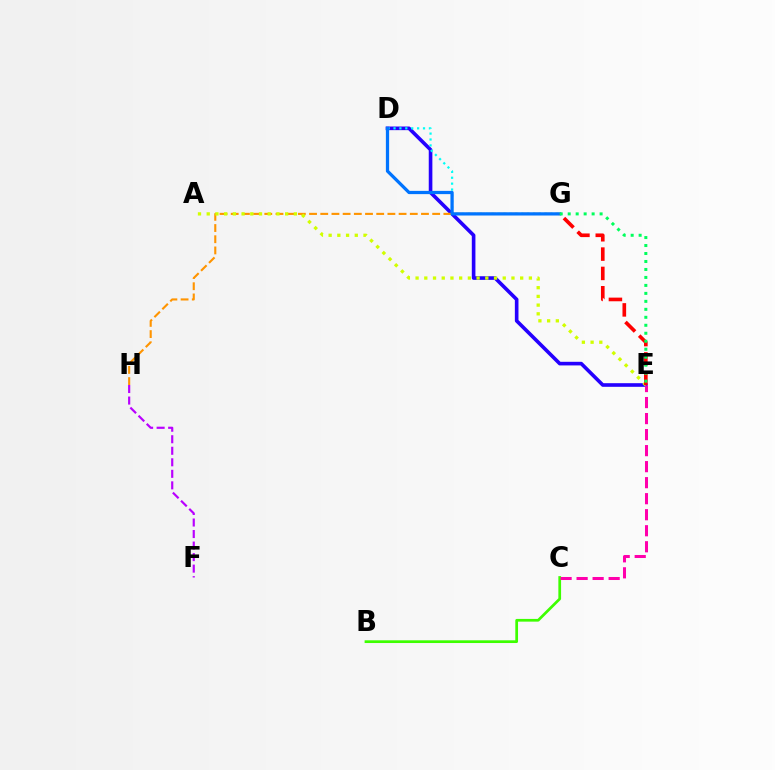{('D', 'E'): [{'color': '#2500ff', 'line_style': 'solid', 'thickness': 2.61}], ('D', 'G'): [{'color': '#00fff6', 'line_style': 'dotted', 'thickness': 1.6}, {'color': '#0074ff', 'line_style': 'solid', 'thickness': 2.34}], ('G', 'H'): [{'color': '#ff9400', 'line_style': 'dashed', 'thickness': 1.52}], ('B', 'C'): [{'color': '#3dff00', 'line_style': 'solid', 'thickness': 1.96}], ('F', 'H'): [{'color': '#b900ff', 'line_style': 'dashed', 'thickness': 1.57}], ('C', 'E'): [{'color': '#ff00ac', 'line_style': 'dashed', 'thickness': 2.18}], ('A', 'E'): [{'color': '#d1ff00', 'line_style': 'dotted', 'thickness': 2.37}], ('E', 'G'): [{'color': '#ff0000', 'line_style': 'dashed', 'thickness': 2.63}, {'color': '#00ff5c', 'line_style': 'dotted', 'thickness': 2.17}]}